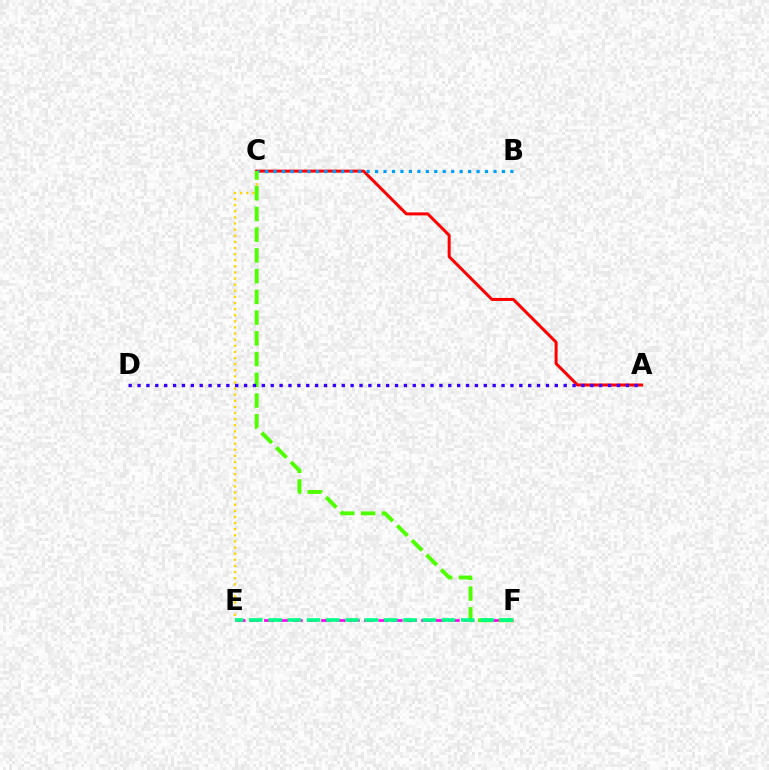{('A', 'C'): [{'color': '#ff0000', 'line_style': 'solid', 'thickness': 2.16}], ('B', 'C'): [{'color': '#009eff', 'line_style': 'dotted', 'thickness': 2.3}], ('E', 'F'): [{'color': '#ff00ed', 'line_style': 'dashed', 'thickness': 1.94}, {'color': '#00ff86', 'line_style': 'dashed', 'thickness': 2.62}], ('C', 'E'): [{'color': '#ffd500', 'line_style': 'dotted', 'thickness': 1.66}], ('C', 'F'): [{'color': '#4fff00', 'line_style': 'dashed', 'thickness': 2.82}], ('A', 'D'): [{'color': '#3700ff', 'line_style': 'dotted', 'thickness': 2.41}]}